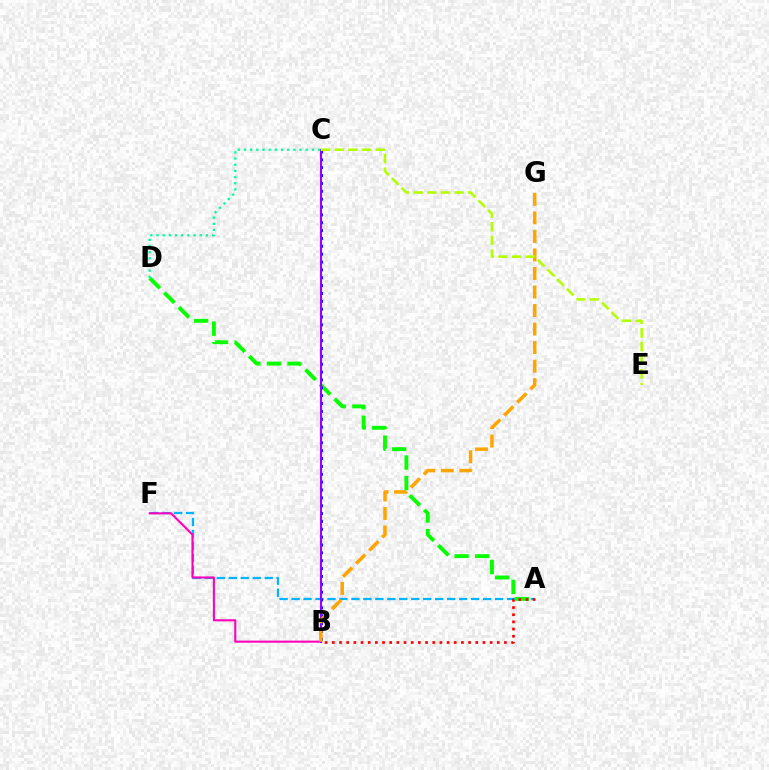{('A', 'F'): [{'color': '#00b5ff', 'line_style': 'dashed', 'thickness': 1.63}], ('B', 'F'): [{'color': '#ff00bd', 'line_style': 'solid', 'thickness': 1.51}], ('A', 'D'): [{'color': '#08ff00', 'line_style': 'dashed', 'thickness': 2.8}], ('B', 'C'): [{'color': '#0010ff', 'line_style': 'dotted', 'thickness': 2.14}, {'color': '#9b00ff', 'line_style': 'solid', 'thickness': 1.51}], ('A', 'B'): [{'color': '#ff0000', 'line_style': 'dotted', 'thickness': 1.95}], ('B', 'G'): [{'color': '#ffa500', 'line_style': 'dashed', 'thickness': 2.52}], ('C', 'D'): [{'color': '#00ff9d', 'line_style': 'dotted', 'thickness': 1.68}], ('C', 'E'): [{'color': '#b3ff00', 'line_style': 'dashed', 'thickness': 1.85}]}